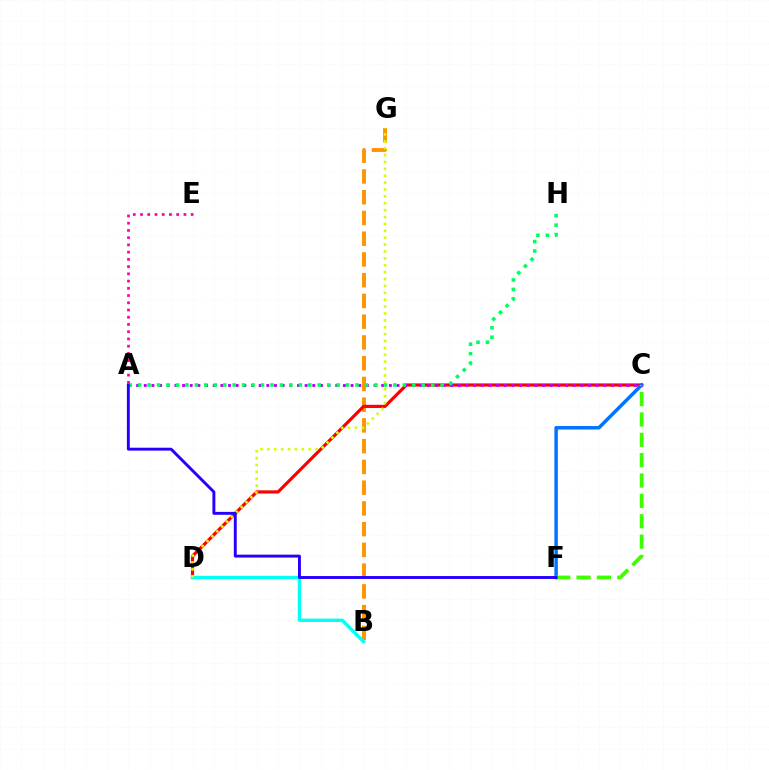{('B', 'G'): [{'color': '#ff9400', 'line_style': 'dashed', 'thickness': 2.82}], ('A', 'E'): [{'color': '#ff00ac', 'line_style': 'dotted', 'thickness': 1.97}], ('C', 'D'): [{'color': '#ff0000', 'line_style': 'solid', 'thickness': 2.29}], ('C', 'F'): [{'color': '#0074ff', 'line_style': 'solid', 'thickness': 2.5}, {'color': '#3dff00', 'line_style': 'dashed', 'thickness': 2.77}], ('B', 'D'): [{'color': '#00fff6', 'line_style': 'solid', 'thickness': 2.42}], ('A', 'C'): [{'color': '#b900ff', 'line_style': 'dotted', 'thickness': 2.08}], ('D', 'G'): [{'color': '#d1ff00', 'line_style': 'dotted', 'thickness': 1.87}], ('A', 'H'): [{'color': '#00ff5c', 'line_style': 'dotted', 'thickness': 2.57}], ('A', 'F'): [{'color': '#2500ff', 'line_style': 'solid', 'thickness': 2.1}]}